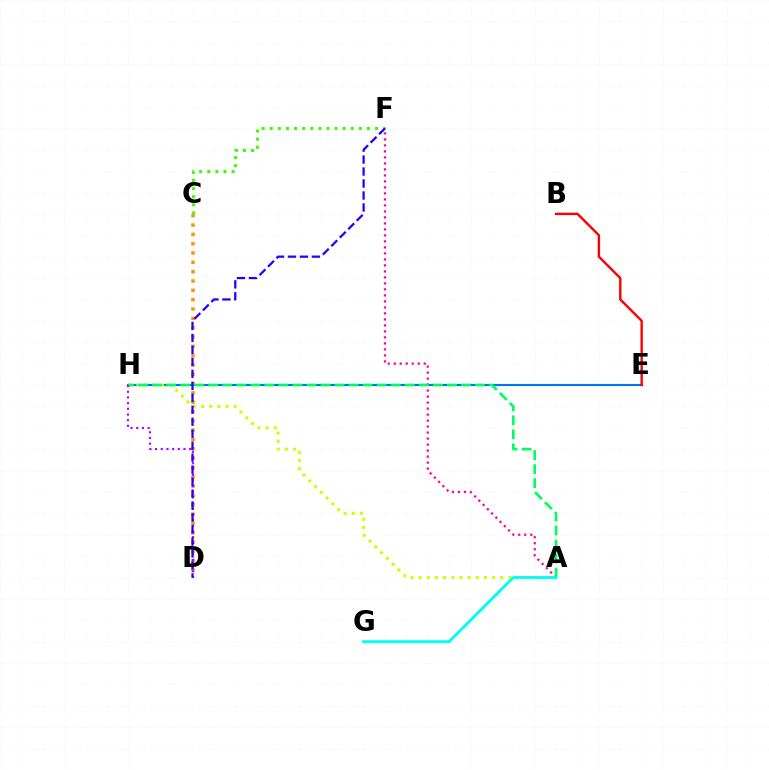{('E', 'H'): [{'color': '#0074ff', 'line_style': 'solid', 'thickness': 1.51}], ('C', 'D'): [{'color': '#ff9400', 'line_style': 'dotted', 'thickness': 2.53}], ('A', 'F'): [{'color': '#ff00ac', 'line_style': 'dotted', 'thickness': 1.63}], ('A', 'H'): [{'color': '#d1ff00', 'line_style': 'dotted', 'thickness': 2.22}, {'color': '#00ff5c', 'line_style': 'dashed', 'thickness': 1.91}], ('C', 'F'): [{'color': '#3dff00', 'line_style': 'dotted', 'thickness': 2.2}], ('B', 'E'): [{'color': '#ff0000', 'line_style': 'solid', 'thickness': 1.73}], ('D', 'H'): [{'color': '#b900ff', 'line_style': 'dotted', 'thickness': 1.55}], ('A', 'G'): [{'color': '#00fff6', 'line_style': 'solid', 'thickness': 2.08}], ('D', 'F'): [{'color': '#2500ff', 'line_style': 'dashed', 'thickness': 1.63}]}